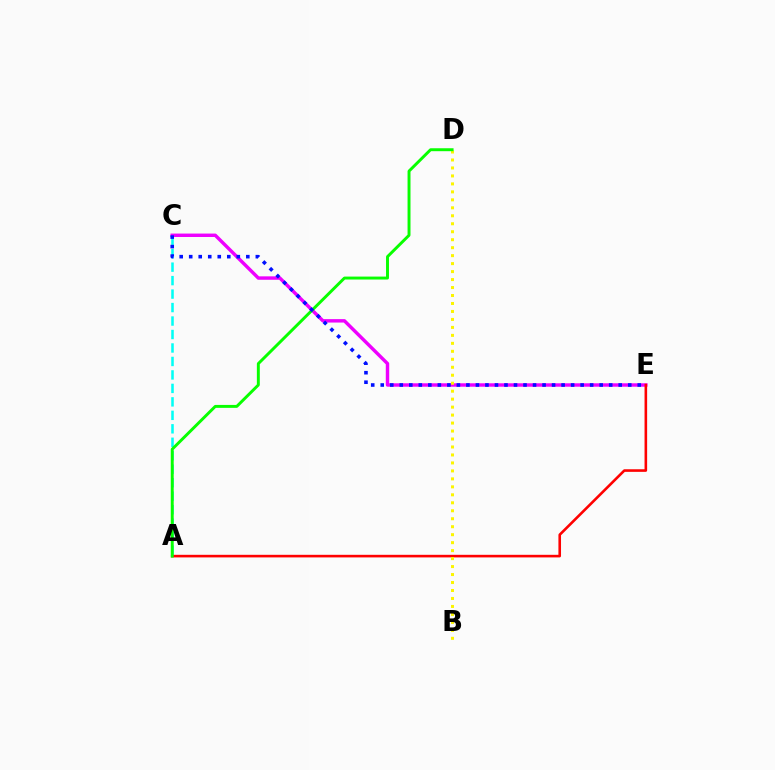{('A', 'C'): [{'color': '#00fff6', 'line_style': 'dashed', 'thickness': 1.83}], ('C', 'E'): [{'color': '#ee00ff', 'line_style': 'solid', 'thickness': 2.47}, {'color': '#0010ff', 'line_style': 'dotted', 'thickness': 2.59}], ('A', 'E'): [{'color': '#ff0000', 'line_style': 'solid', 'thickness': 1.87}], ('B', 'D'): [{'color': '#fcf500', 'line_style': 'dotted', 'thickness': 2.17}], ('A', 'D'): [{'color': '#08ff00', 'line_style': 'solid', 'thickness': 2.11}]}